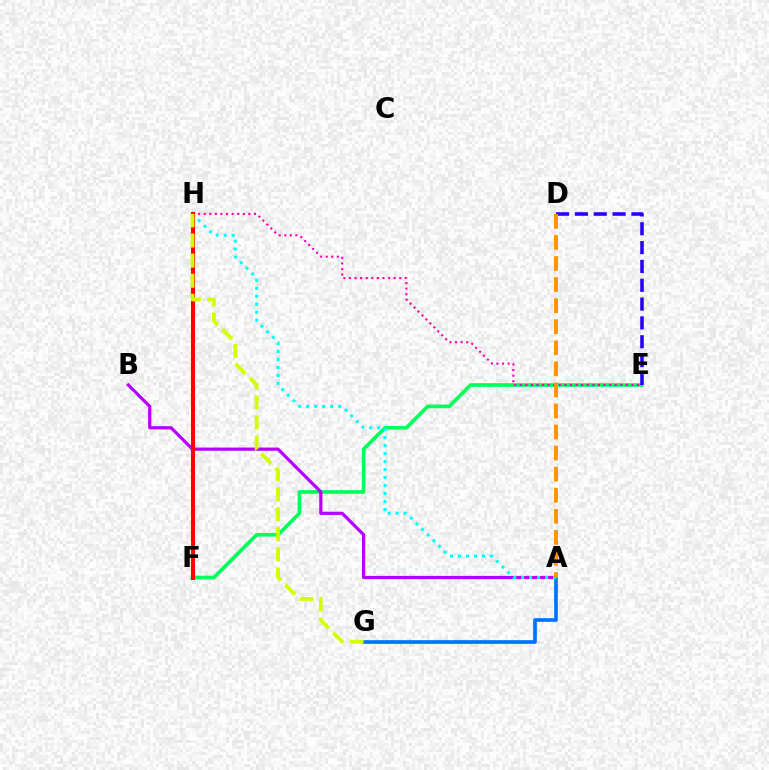{('E', 'F'): [{'color': '#00ff5c', 'line_style': 'solid', 'thickness': 2.64}], ('A', 'B'): [{'color': '#b900ff', 'line_style': 'solid', 'thickness': 2.31}], ('A', 'G'): [{'color': '#0074ff', 'line_style': 'solid', 'thickness': 2.64}], ('E', 'H'): [{'color': '#ff00ac', 'line_style': 'dotted', 'thickness': 1.52}], ('F', 'H'): [{'color': '#3dff00', 'line_style': 'dashed', 'thickness': 2.57}, {'color': '#ff0000', 'line_style': 'solid', 'thickness': 2.91}], ('D', 'E'): [{'color': '#2500ff', 'line_style': 'dashed', 'thickness': 2.56}], ('A', 'H'): [{'color': '#00fff6', 'line_style': 'dotted', 'thickness': 2.17}], ('G', 'H'): [{'color': '#d1ff00', 'line_style': 'dashed', 'thickness': 2.73}], ('A', 'D'): [{'color': '#ff9400', 'line_style': 'dashed', 'thickness': 2.86}]}